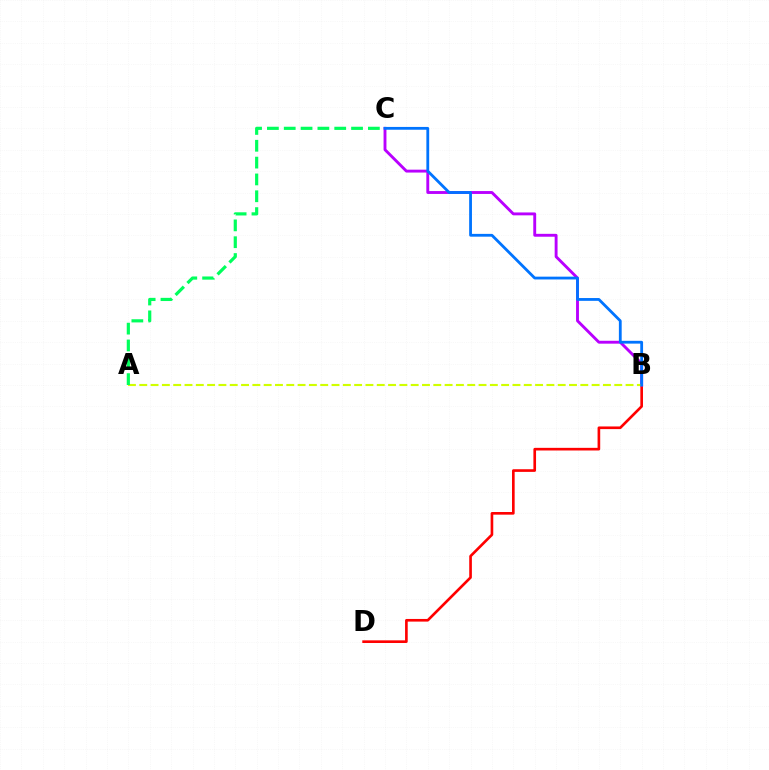{('B', 'D'): [{'color': '#ff0000', 'line_style': 'solid', 'thickness': 1.91}], ('B', 'C'): [{'color': '#b900ff', 'line_style': 'solid', 'thickness': 2.08}, {'color': '#0074ff', 'line_style': 'solid', 'thickness': 2.02}], ('A', 'B'): [{'color': '#d1ff00', 'line_style': 'dashed', 'thickness': 1.54}], ('A', 'C'): [{'color': '#00ff5c', 'line_style': 'dashed', 'thickness': 2.29}]}